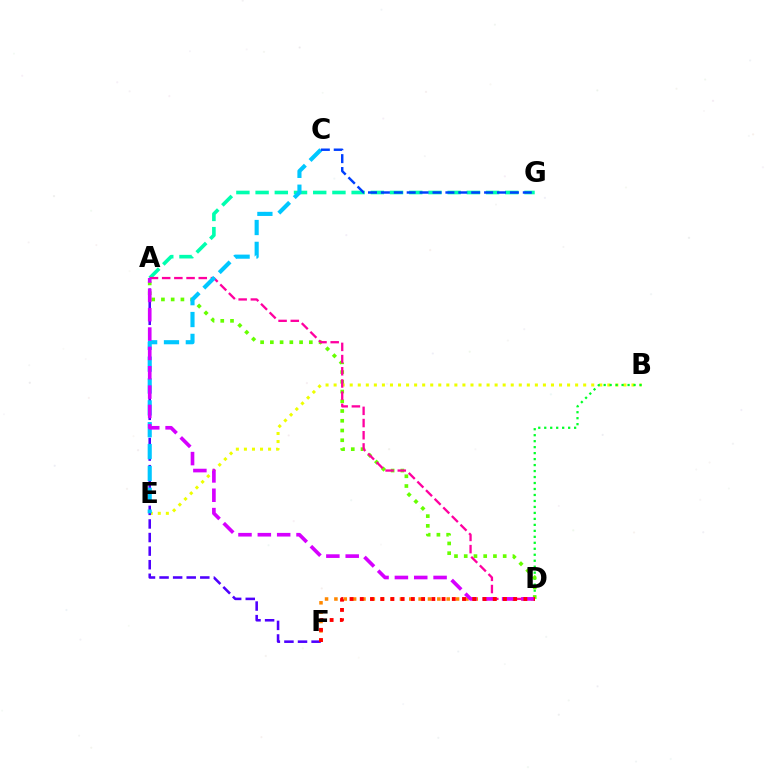{('B', 'E'): [{'color': '#eeff00', 'line_style': 'dotted', 'thickness': 2.19}], ('D', 'F'): [{'color': '#ff8800', 'line_style': 'dotted', 'thickness': 2.54}, {'color': '#ff0000', 'line_style': 'dotted', 'thickness': 2.78}], ('A', 'G'): [{'color': '#00ffaf', 'line_style': 'dashed', 'thickness': 2.61}], ('A', 'F'): [{'color': '#4f00ff', 'line_style': 'dashed', 'thickness': 1.84}], ('B', 'D'): [{'color': '#00ff27', 'line_style': 'dotted', 'thickness': 1.62}], ('A', 'D'): [{'color': '#66ff00', 'line_style': 'dotted', 'thickness': 2.65}, {'color': '#ff00a0', 'line_style': 'dashed', 'thickness': 1.66}, {'color': '#d600ff', 'line_style': 'dashed', 'thickness': 2.63}], ('C', 'E'): [{'color': '#00c7ff', 'line_style': 'dashed', 'thickness': 2.97}], ('C', 'G'): [{'color': '#003fff', 'line_style': 'dashed', 'thickness': 1.75}]}